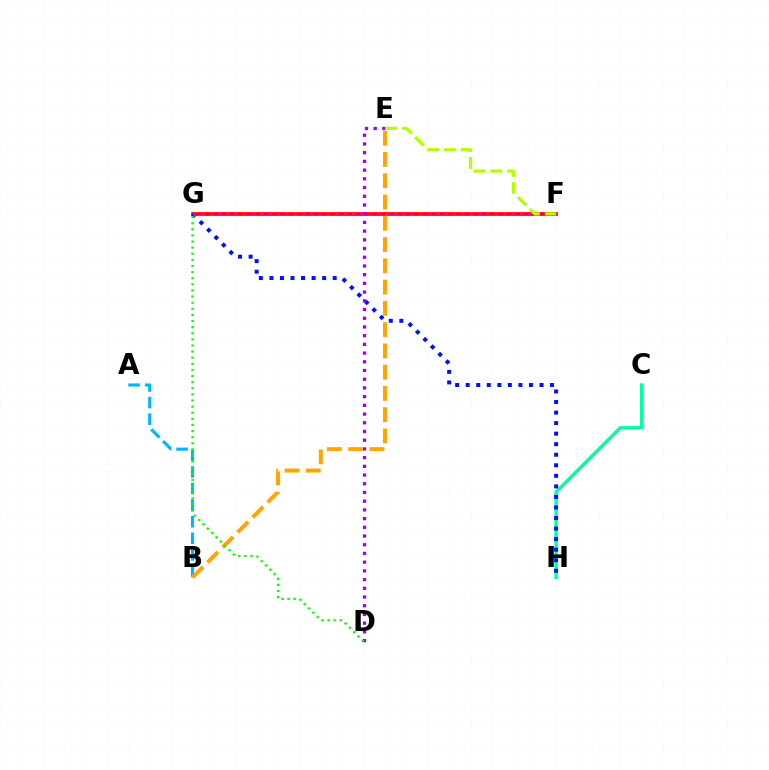{('F', 'G'): [{'color': '#ff0000', 'line_style': 'solid', 'thickness': 2.67}, {'color': '#ff00bd', 'line_style': 'dotted', 'thickness': 2.28}], ('A', 'B'): [{'color': '#00b5ff', 'line_style': 'dashed', 'thickness': 2.25}], ('C', 'H'): [{'color': '#00ff9d', 'line_style': 'solid', 'thickness': 2.44}], ('G', 'H'): [{'color': '#0010ff', 'line_style': 'dotted', 'thickness': 2.87}], ('D', 'E'): [{'color': '#9b00ff', 'line_style': 'dotted', 'thickness': 2.37}], ('E', 'F'): [{'color': '#b3ff00', 'line_style': 'dashed', 'thickness': 2.3}], ('B', 'E'): [{'color': '#ffa500', 'line_style': 'dashed', 'thickness': 2.89}], ('D', 'G'): [{'color': '#08ff00', 'line_style': 'dotted', 'thickness': 1.66}]}